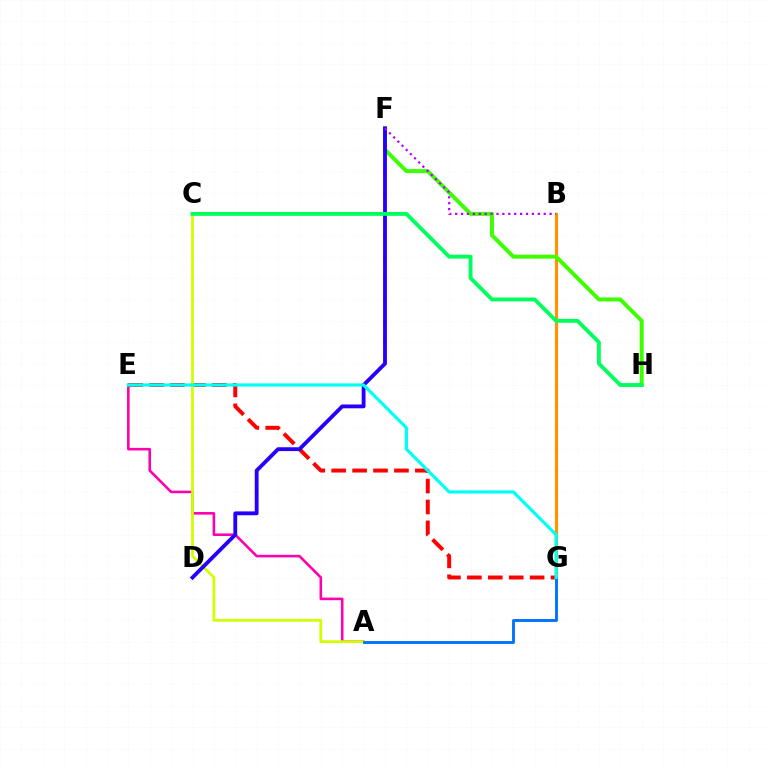{('A', 'E'): [{'color': '#ff00ac', 'line_style': 'solid', 'thickness': 1.86}], ('E', 'G'): [{'color': '#ff0000', 'line_style': 'dashed', 'thickness': 2.84}, {'color': '#00fff6', 'line_style': 'solid', 'thickness': 2.29}], ('A', 'C'): [{'color': '#d1ff00', 'line_style': 'solid', 'thickness': 1.99}], ('B', 'G'): [{'color': '#ff9400', 'line_style': 'solid', 'thickness': 2.28}], ('F', 'H'): [{'color': '#3dff00', 'line_style': 'solid', 'thickness': 2.85}], ('D', 'F'): [{'color': '#2500ff', 'line_style': 'solid', 'thickness': 2.76}], ('A', 'G'): [{'color': '#0074ff', 'line_style': 'solid', 'thickness': 2.09}], ('B', 'F'): [{'color': '#b900ff', 'line_style': 'dotted', 'thickness': 1.6}], ('C', 'H'): [{'color': '#00ff5c', 'line_style': 'solid', 'thickness': 2.78}]}